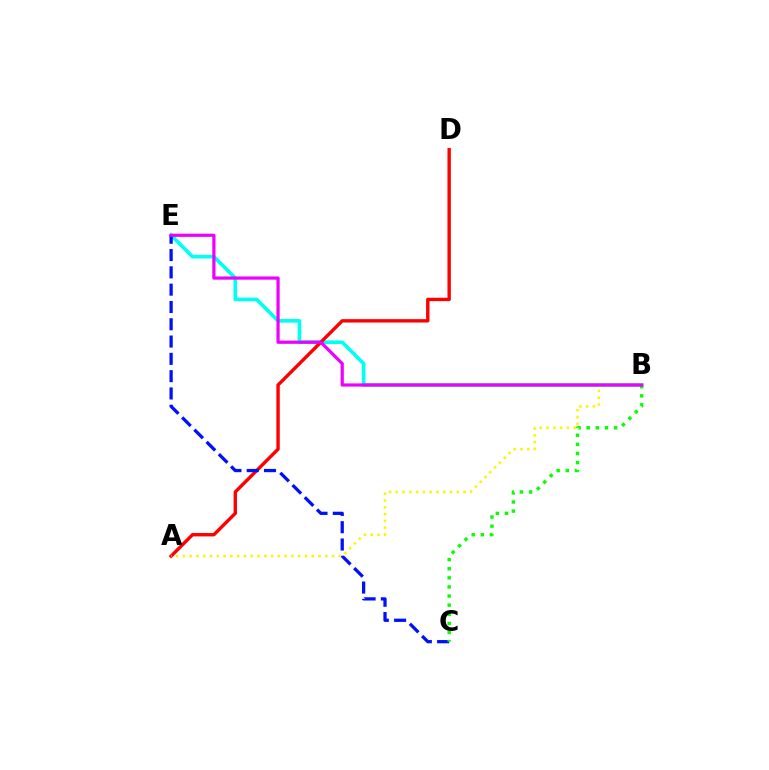{('B', 'E'): [{'color': '#00fff6', 'line_style': 'solid', 'thickness': 2.63}, {'color': '#ee00ff', 'line_style': 'solid', 'thickness': 2.31}], ('A', 'D'): [{'color': '#ff0000', 'line_style': 'solid', 'thickness': 2.44}], ('C', 'E'): [{'color': '#0010ff', 'line_style': 'dashed', 'thickness': 2.35}], ('A', 'B'): [{'color': '#fcf500', 'line_style': 'dotted', 'thickness': 1.84}], ('B', 'C'): [{'color': '#08ff00', 'line_style': 'dotted', 'thickness': 2.47}]}